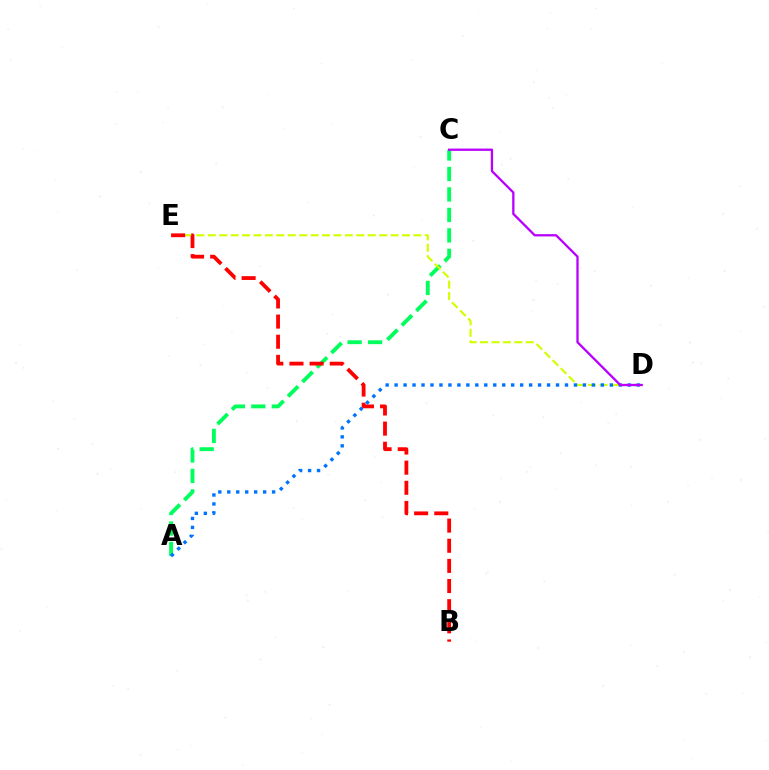{('A', 'C'): [{'color': '#00ff5c', 'line_style': 'dashed', 'thickness': 2.78}], ('D', 'E'): [{'color': '#d1ff00', 'line_style': 'dashed', 'thickness': 1.55}], ('B', 'E'): [{'color': '#ff0000', 'line_style': 'dashed', 'thickness': 2.74}], ('A', 'D'): [{'color': '#0074ff', 'line_style': 'dotted', 'thickness': 2.44}], ('C', 'D'): [{'color': '#b900ff', 'line_style': 'solid', 'thickness': 1.66}]}